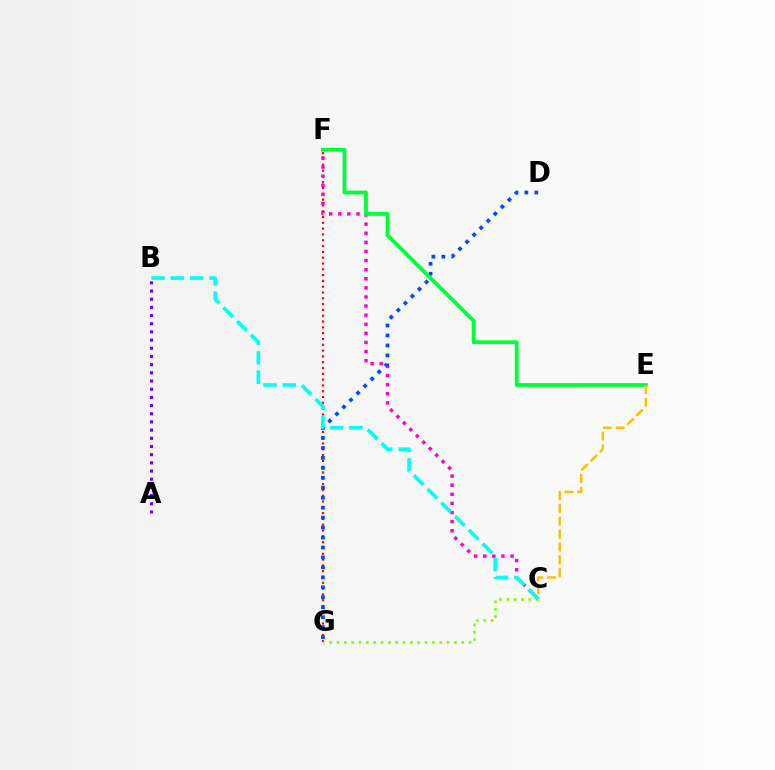{('F', 'G'): [{'color': '#ff0000', 'line_style': 'dotted', 'thickness': 1.58}], ('C', 'F'): [{'color': '#ff00cf', 'line_style': 'dotted', 'thickness': 2.47}], ('C', 'G'): [{'color': '#84ff00', 'line_style': 'dotted', 'thickness': 1.99}], ('A', 'B'): [{'color': '#7200ff', 'line_style': 'dotted', 'thickness': 2.22}], ('D', 'G'): [{'color': '#004bff', 'line_style': 'dotted', 'thickness': 2.7}], ('E', 'F'): [{'color': '#00ff39', 'line_style': 'solid', 'thickness': 2.74}], ('C', 'E'): [{'color': '#ffbd00', 'line_style': 'dashed', 'thickness': 1.75}], ('B', 'C'): [{'color': '#00fff6', 'line_style': 'dashed', 'thickness': 2.63}]}